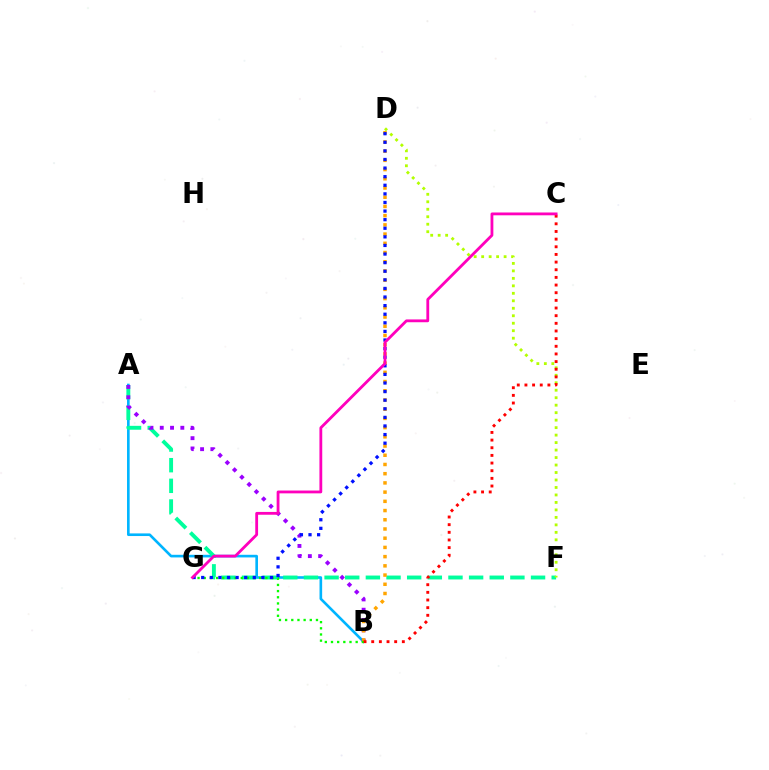{('A', 'B'): [{'color': '#00b5ff', 'line_style': 'solid', 'thickness': 1.9}, {'color': '#9b00ff', 'line_style': 'dotted', 'thickness': 2.8}], ('A', 'F'): [{'color': '#00ff9d', 'line_style': 'dashed', 'thickness': 2.8}], ('B', 'D'): [{'color': '#ffa500', 'line_style': 'dotted', 'thickness': 2.5}], ('B', 'G'): [{'color': '#08ff00', 'line_style': 'dotted', 'thickness': 1.68}], ('D', 'F'): [{'color': '#b3ff00', 'line_style': 'dotted', 'thickness': 2.03}], ('D', 'G'): [{'color': '#0010ff', 'line_style': 'dotted', 'thickness': 2.34}], ('B', 'C'): [{'color': '#ff0000', 'line_style': 'dotted', 'thickness': 2.08}], ('C', 'G'): [{'color': '#ff00bd', 'line_style': 'solid', 'thickness': 2.02}]}